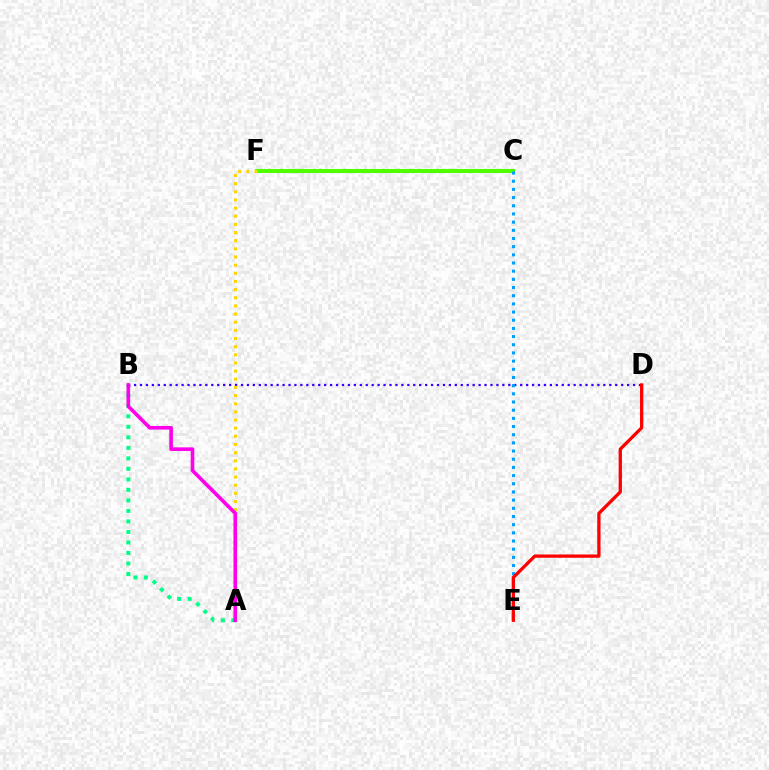{('C', 'F'): [{'color': '#4fff00', 'line_style': 'solid', 'thickness': 2.91}], ('A', 'B'): [{'color': '#00ff86', 'line_style': 'dotted', 'thickness': 2.86}, {'color': '#ff00ed', 'line_style': 'solid', 'thickness': 2.61}], ('B', 'D'): [{'color': '#3700ff', 'line_style': 'dotted', 'thickness': 1.61}], ('C', 'E'): [{'color': '#009eff', 'line_style': 'dotted', 'thickness': 2.22}], ('A', 'F'): [{'color': '#ffd500', 'line_style': 'dotted', 'thickness': 2.21}], ('D', 'E'): [{'color': '#ff0000', 'line_style': 'solid', 'thickness': 2.37}]}